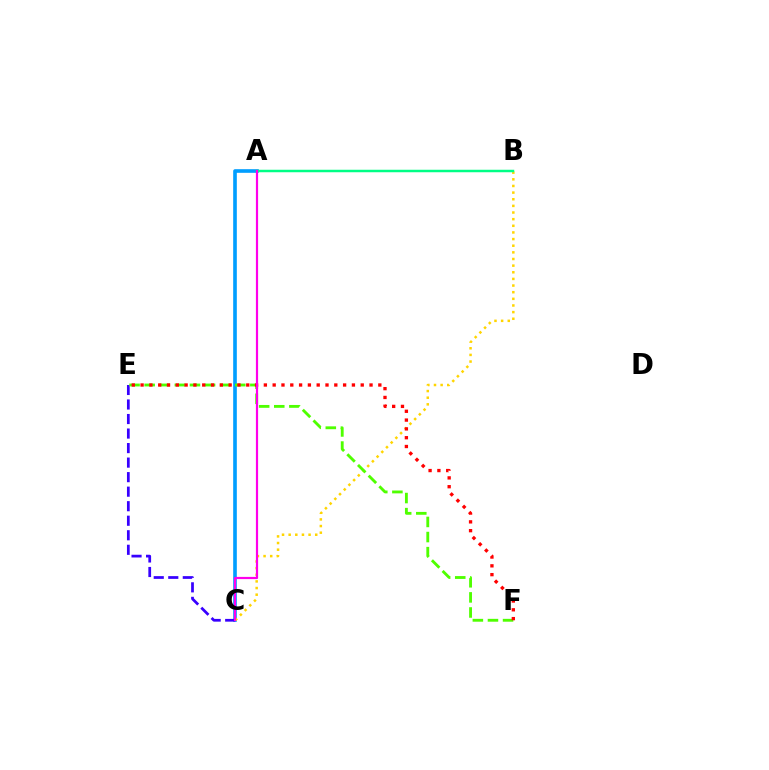{('A', 'C'): [{'color': '#009eff', 'line_style': 'solid', 'thickness': 2.62}, {'color': '#ff00ed', 'line_style': 'solid', 'thickness': 1.58}], ('C', 'E'): [{'color': '#3700ff', 'line_style': 'dashed', 'thickness': 1.97}], ('B', 'C'): [{'color': '#ffd500', 'line_style': 'dotted', 'thickness': 1.8}], ('E', 'F'): [{'color': '#4fff00', 'line_style': 'dashed', 'thickness': 2.05}, {'color': '#ff0000', 'line_style': 'dotted', 'thickness': 2.39}], ('A', 'B'): [{'color': '#00ff86', 'line_style': 'solid', 'thickness': 1.79}]}